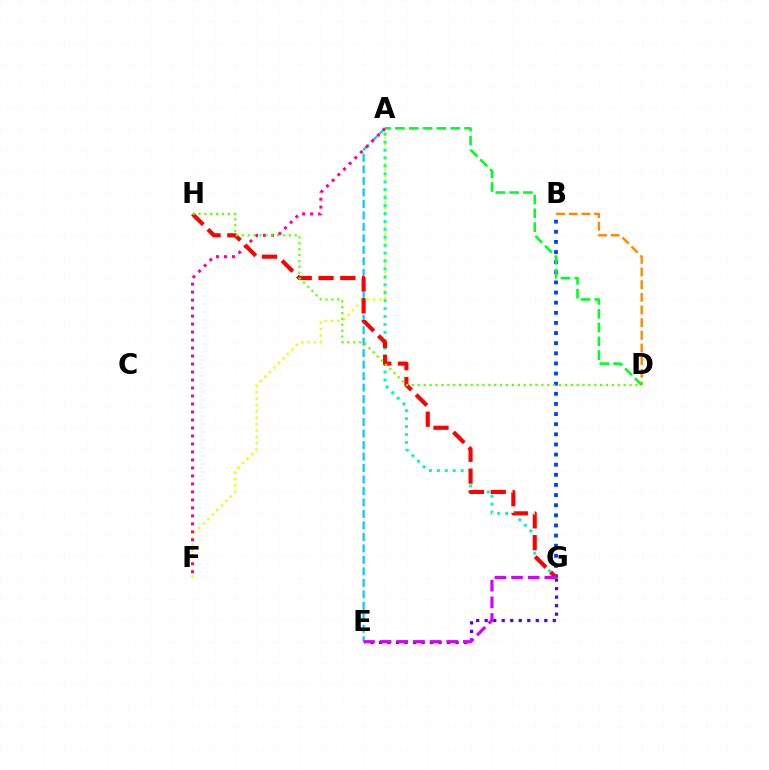{('A', 'E'): [{'color': '#00c7ff', 'line_style': 'dashed', 'thickness': 1.56}], ('B', 'G'): [{'color': '#003fff', 'line_style': 'dotted', 'thickness': 2.75}], ('A', 'F'): [{'color': '#eeff00', 'line_style': 'dotted', 'thickness': 1.74}, {'color': '#ff00a0', 'line_style': 'dotted', 'thickness': 2.17}], ('B', 'D'): [{'color': '#ff8800', 'line_style': 'dashed', 'thickness': 1.72}], ('A', 'G'): [{'color': '#00ffaf', 'line_style': 'dotted', 'thickness': 2.15}], ('G', 'H'): [{'color': '#ff0000', 'line_style': 'dashed', 'thickness': 2.96}], ('E', 'G'): [{'color': '#4f00ff', 'line_style': 'dotted', 'thickness': 2.31}, {'color': '#d600ff', 'line_style': 'dashed', 'thickness': 2.26}], ('A', 'D'): [{'color': '#00ff27', 'line_style': 'dashed', 'thickness': 1.88}], ('D', 'H'): [{'color': '#66ff00', 'line_style': 'dotted', 'thickness': 1.6}]}